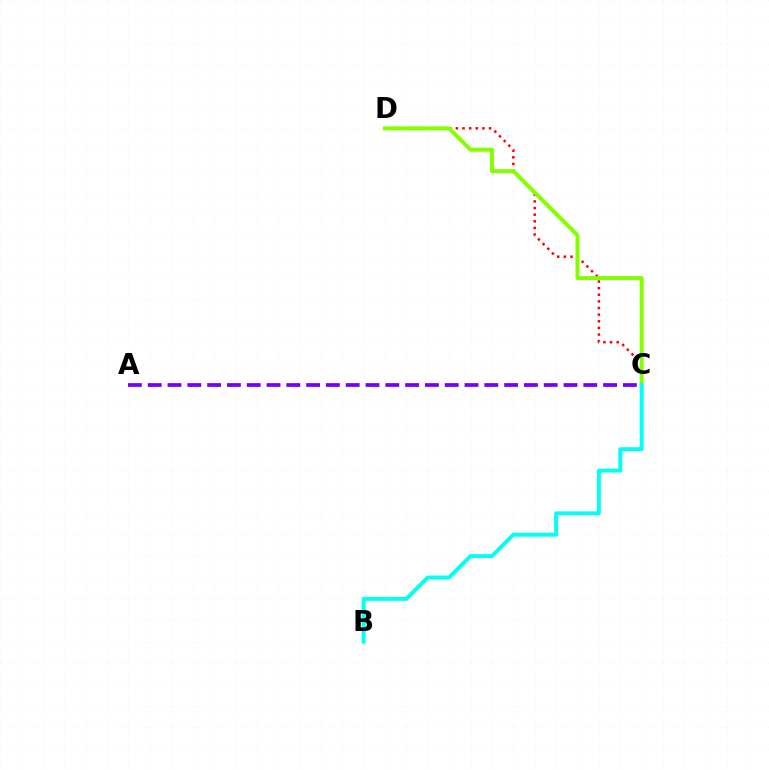{('C', 'D'): [{'color': '#ff0000', 'line_style': 'dotted', 'thickness': 1.8}, {'color': '#84ff00', 'line_style': 'solid', 'thickness': 2.87}], ('B', 'C'): [{'color': '#00fff6', 'line_style': 'solid', 'thickness': 2.82}], ('A', 'C'): [{'color': '#7200ff', 'line_style': 'dashed', 'thickness': 2.69}]}